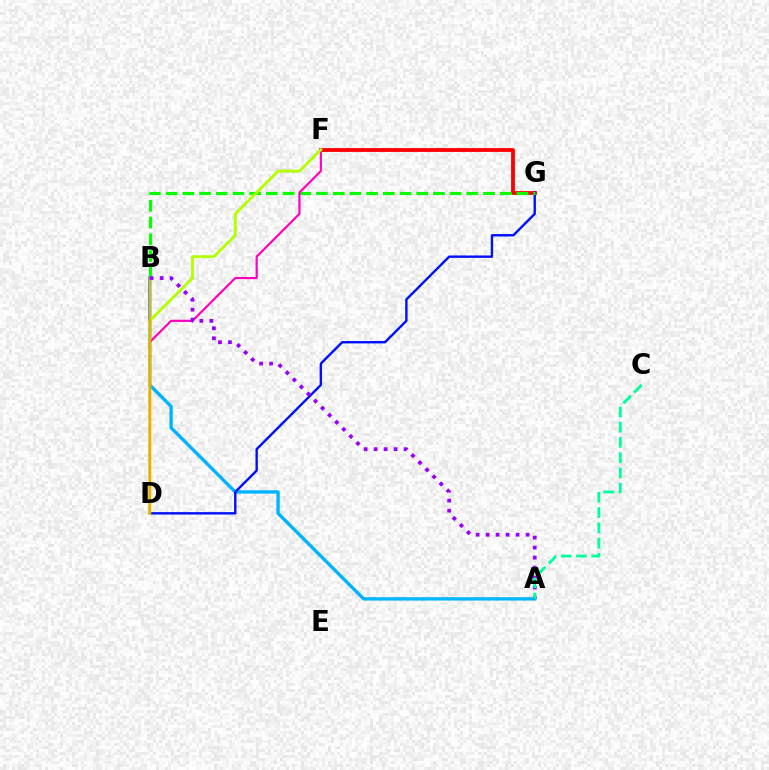{('F', 'G'): [{'color': '#ff0000', 'line_style': 'solid', 'thickness': 2.76}], ('A', 'B'): [{'color': '#00b5ff', 'line_style': 'solid', 'thickness': 2.42}, {'color': '#9b00ff', 'line_style': 'dotted', 'thickness': 2.72}], ('D', 'G'): [{'color': '#0010ff', 'line_style': 'solid', 'thickness': 1.73}], ('B', 'G'): [{'color': '#08ff00', 'line_style': 'dashed', 'thickness': 2.27}], ('D', 'F'): [{'color': '#ff00bd', 'line_style': 'solid', 'thickness': 1.57}, {'color': '#b3ff00', 'line_style': 'solid', 'thickness': 2.07}], ('B', 'D'): [{'color': '#ffa500', 'line_style': 'solid', 'thickness': 1.65}], ('A', 'C'): [{'color': '#00ff9d', 'line_style': 'dashed', 'thickness': 2.07}]}